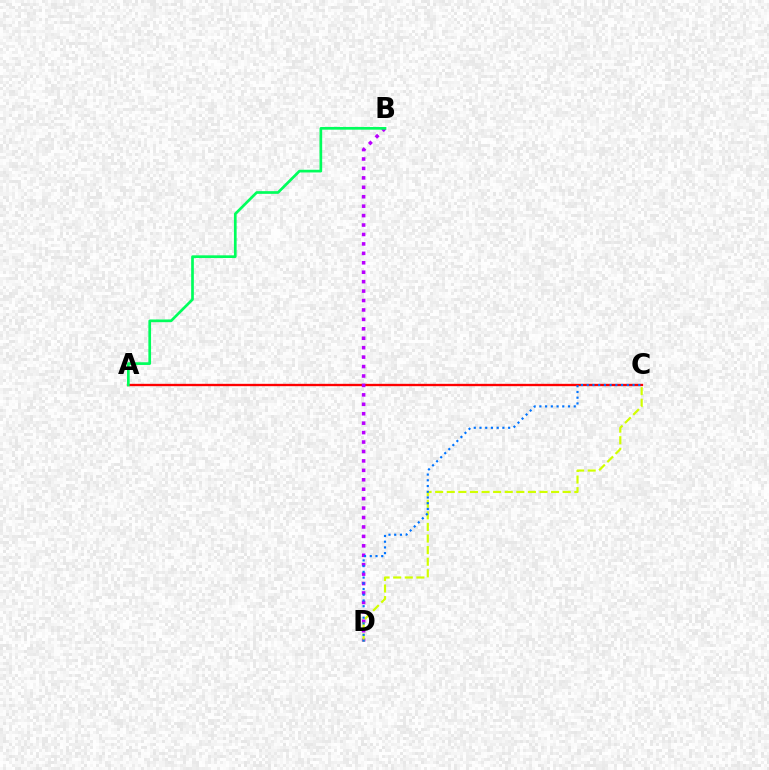{('A', 'C'): [{'color': '#ff0000', 'line_style': 'solid', 'thickness': 1.69}], ('B', 'D'): [{'color': '#b900ff', 'line_style': 'dotted', 'thickness': 2.56}], ('A', 'B'): [{'color': '#00ff5c', 'line_style': 'solid', 'thickness': 1.94}], ('C', 'D'): [{'color': '#d1ff00', 'line_style': 'dashed', 'thickness': 1.58}, {'color': '#0074ff', 'line_style': 'dotted', 'thickness': 1.56}]}